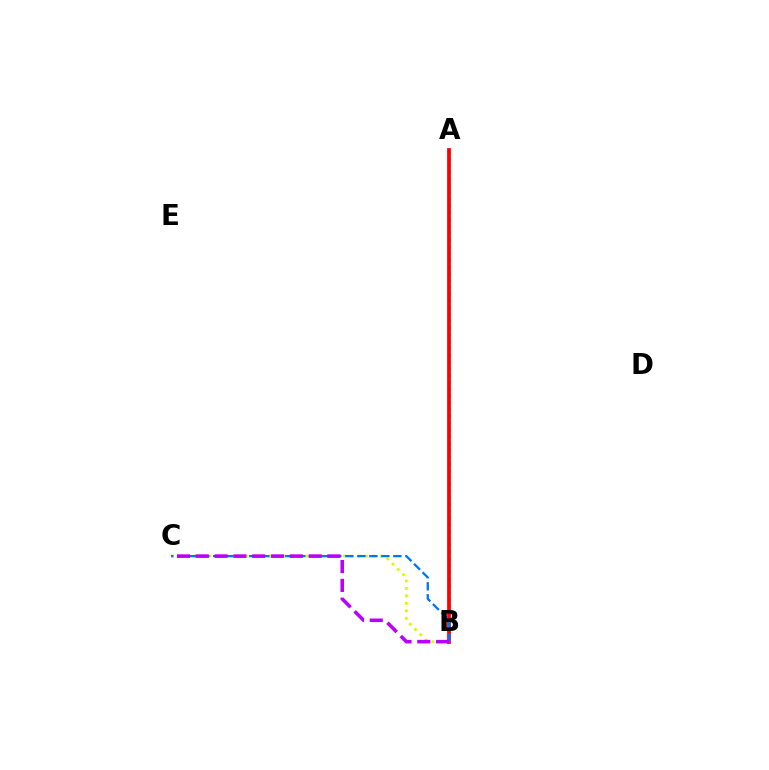{('A', 'B'): [{'color': '#00ff5c', 'line_style': 'dotted', 'thickness': 1.84}, {'color': '#ff0000', 'line_style': 'solid', 'thickness': 2.69}], ('B', 'C'): [{'color': '#d1ff00', 'line_style': 'dotted', 'thickness': 2.03}, {'color': '#0074ff', 'line_style': 'dashed', 'thickness': 1.63}, {'color': '#b900ff', 'line_style': 'dashed', 'thickness': 2.55}]}